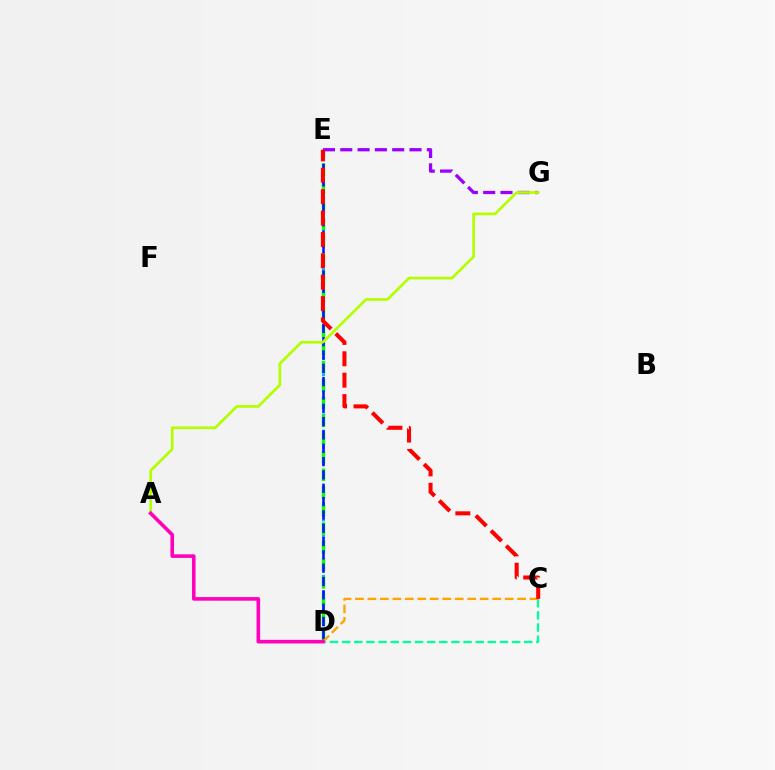{('D', 'E'): [{'color': '#00b5ff', 'line_style': 'dotted', 'thickness': 2.19}, {'color': '#08ff00', 'line_style': 'dashed', 'thickness': 2.44}, {'color': '#0010ff', 'line_style': 'dashed', 'thickness': 1.81}], ('C', 'D'): [{'color': '#00ff9d', 'line_style': 'dashed', 'thickness': 1.65}, {'color': '#ffa500', 'line_style': 'dashed', 'thickness': 1.69}], ('E', 'G'): [{'color': '#9b00ff', 'line_style': 'dashed', 'thickness': 2.35}], ('C', 'E'): [{'color': '#ff0000', 'line_style': 'dashed', 'thickness': 2.91}], ('A', 'G'): [{'color': '#b3ff00', 'line_style': 'solid', 'thickness': 1.95}], ('A', 'D'): [{'color': '#ff00bd', 'line_style': 'solid', 'thickness': 2.59}]}